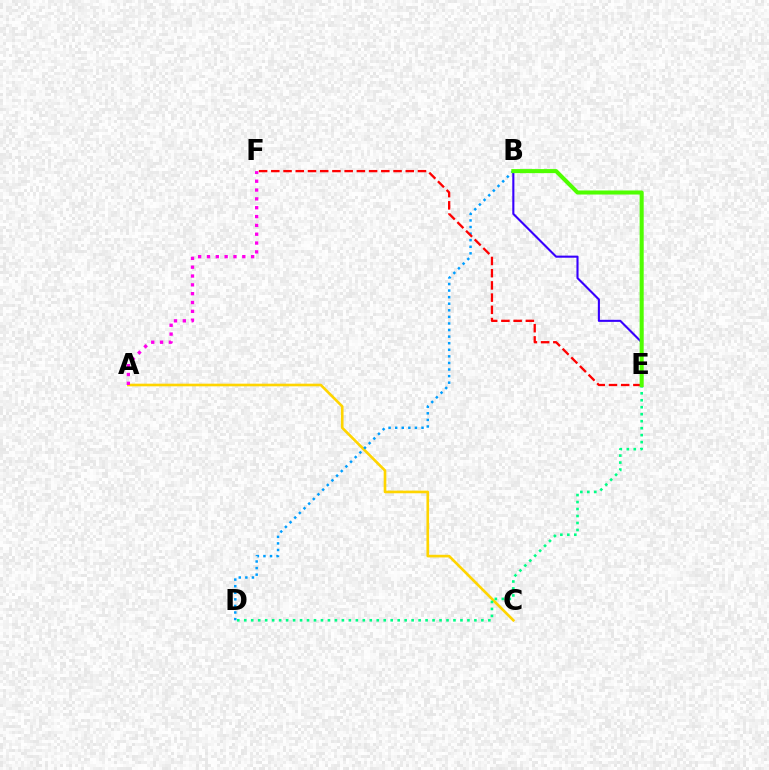{('A', 'C'): [{'color': '#ffd500', 'line_style': 'solid', 'thickness': 1.9}], ('D', 'E'): [{'color': '#00ff86', 'line_style': 'dotted', 'thickness': 1.89}], ('B', 'D'): [{'color': '#009eff', 'line_style': 'dotted', 'thickness': 1.79}], ('E', 'F'): [{'color': '#ff0000', 'line_style': 'dashed', 'thickness': 1.66}], ('B', 'E'): [{'color': '#3700ff', 'line_style': 'solid', 'thickness': 1.51}, {'color': '#4fff00', 'line_style': 'solid', 'thickness': 2.92}], ('A', 'F'): [{'color': '#ff00ed', 'line_style': 'dotted', 'thickness': 2.4}]}